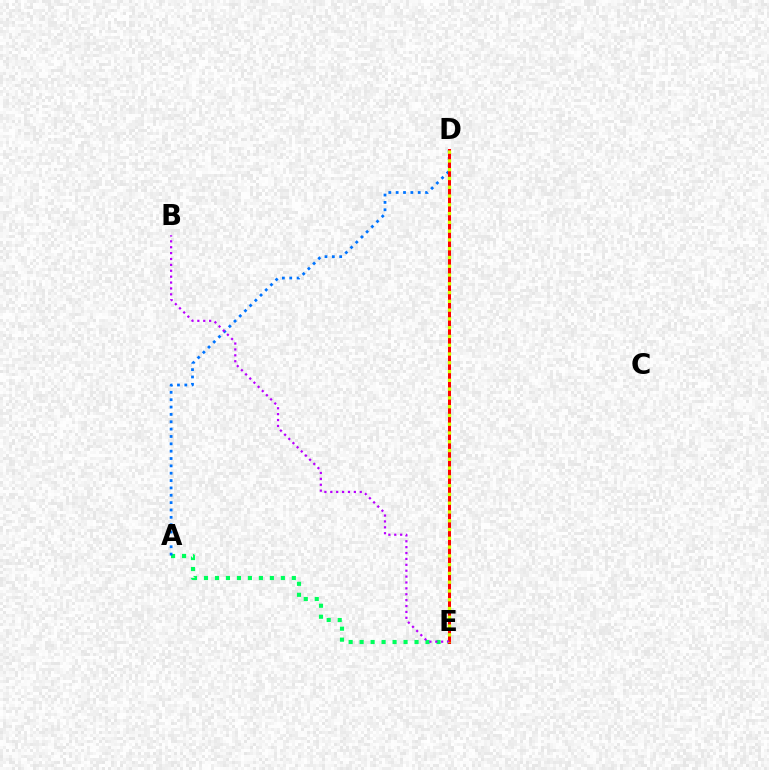{('A', 'E'): [{'color': '#00ff5c', 'line_style': 'dotted', 'thickness': 2.98}], ('A', 'D'): [{'color': '#0074ff', 'line_style': 'dotted', 'thickness': 2.0}], ('D', 'E'): [{'color': '#ff0000', 'line_style': 'solid', 'thickness': 2.16}, {'color': '#d1ff00', 'line_style': 'dotted', 'thickness': 2.38}], ('B', 'E'): [{'color': '#b900ff', 'line_style': 'dotted', 'thickness': 1.6}]}